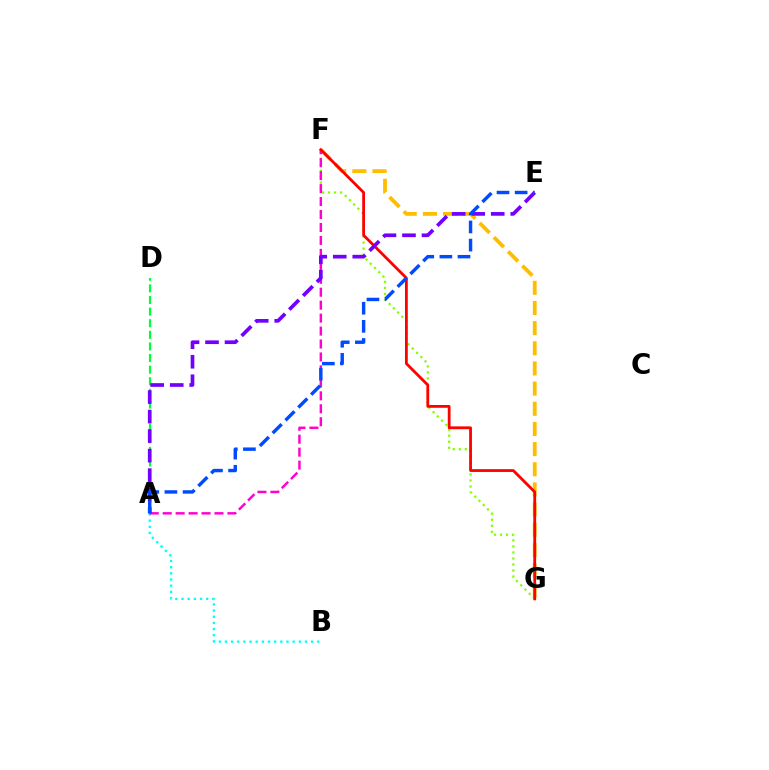{('F', 'G'): [{'color': '#ffbd00', 'line_style': 'dashed', 'thickness': 2.74}, {'color': '#84ff00', 'line_style': 'dotted', 'thickness': 1.63}, {'color': '#ff0000', 'line_style': 'solid', 'thickness': 2.01}], ('A', 'D'): [{'color': '#00ff39', 'line_style': 'dashed', 'thickness': 1.58}], ('A', 'B'): [{'color': '#00fff6', 'line_style': 'dotted', 'thickness': 1.67}], ('A', 'F'): [{'color': '#ff00cf', 'line_style': 'dashed', 'thickness': 1.76}], ('A', 'E'): [{'color': '#7200ff', 'line_style': 'dashed', 'thickness': 2.65}, {'color': '#004bff', 'line_style': 'dashed', 'thickness': 2.46}]}